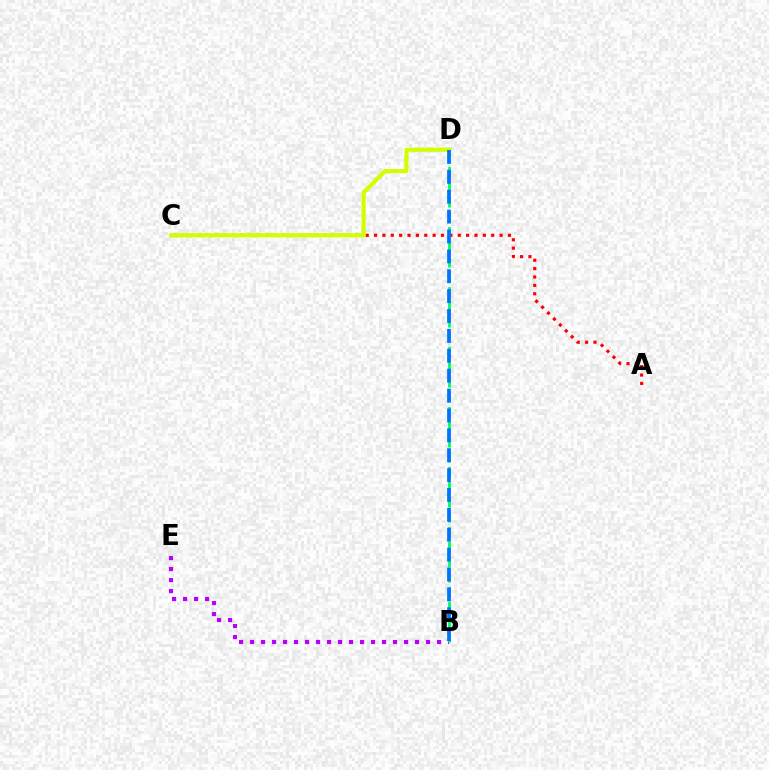{('A', 'C'): [{'color': '#ff0000', 'line_style': 'dotted', 'thickness': 2.27}], ('C', 'D'): [{'color': '#d1ff00', 'line_style': 'solid', 'thickness': 2.98}], ('B', 'E'): [{'color': '#b900ff', 'line_style': 'dotted', 'thickness': 2.99}], ('B', 'D'): [{'color': '#00ff5c', 'line_style': 'dashed', 'thickness': 2.04}, {'color': '#0074ff', 'line_style': 'dashed', 'thickness': 2.7}]}